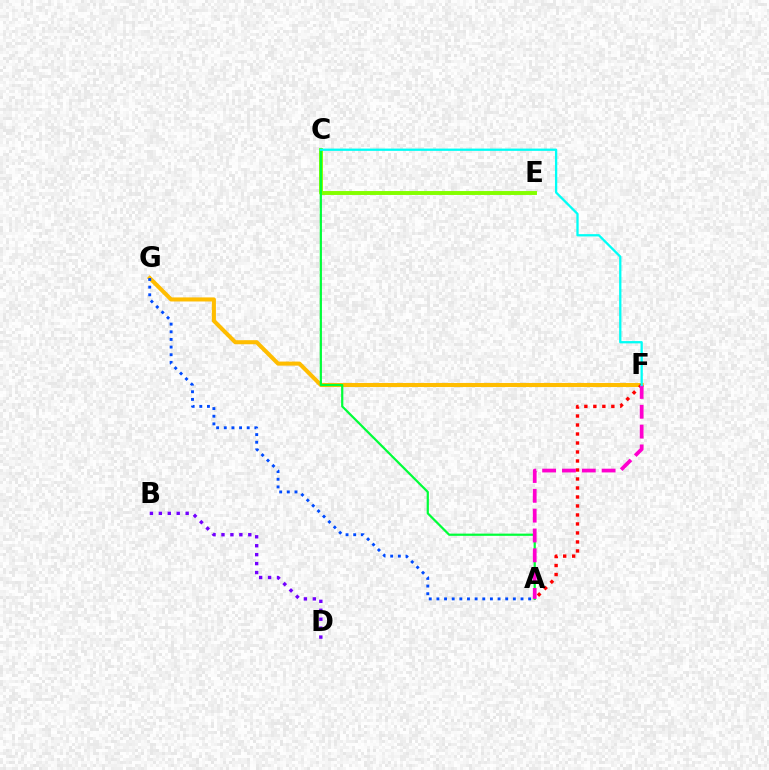{('F', 'G'): [{'color': '#ffbd00', 'line_style': 'solid', 'thickness': 2.92}], ('C', 'E'): [{'color': '#84ff00', 'line_style': 'solid', 'thickness': 2.82}], ('A', 'F'): [{'color': '#ff0000', 'line_style': 'dotted', 'thickness': 2.44}, {'color': '#ff00cf', 'line_style': 'dashed', 'thickness': 2.69}], ('A', 'C'): [{'color': '#00ff39', 'line_style': 'solid', 'thickness': 1.59}], ('C', 'F'): [{'color': '#00fff6', 'line_style': 'solid', 'thickness': 1.65}], ('B', 'D'): [{'color': '#7200ff', 'line_style': 'dotted', 'thickness': 2.43}], ('A', 'G'): [{'color': '#004bff', 'line_style': 'dotted', 'thickness': 2.08}]}